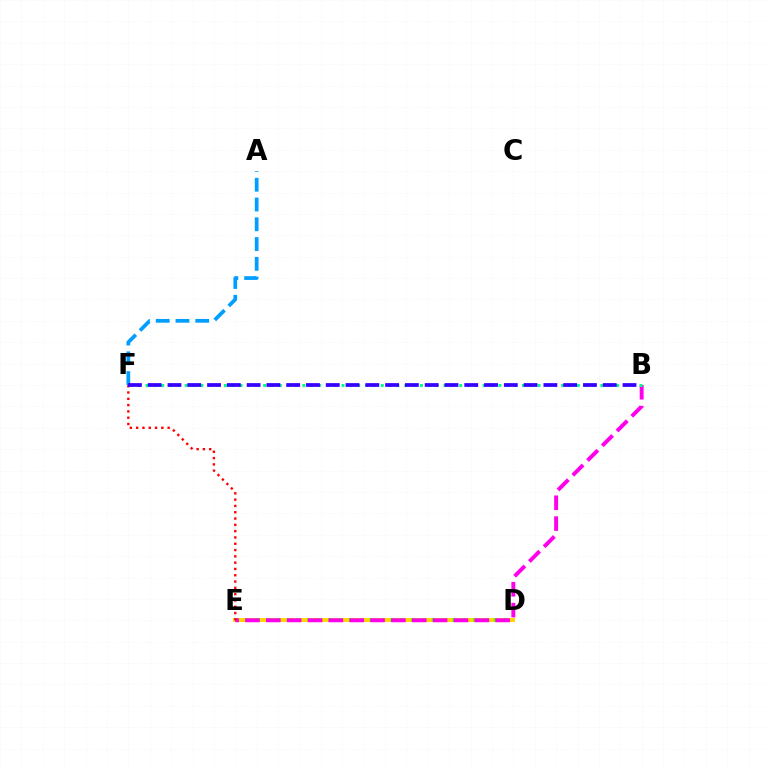{('D', 'E'): [{'color': '#ffd500', 'line_style': 'solid', 'thickness': 2.84}, {'color': '#4fff00', 'line_style': 'dotted', 'thickness': 2.81}], ('B', 'E'): [{'color': '#ff00ed', 'line_style': 'dashed', 'thickness': 2.83}], ('A', 'F'): [{'color': '#009eff', 'line_style': 'dashed', 'thickness': 2.69}], ('E', 'F'): [{'color': '#ff0000', 'line_style': 'dotted', 'thickness': 1.71}], ('B', 'F'): [{'color': '#00ff86', 'line_style': 'dotted', 'thickness': 2.13}, {'color': '#3700ff', 'line_style': 'dashed', 'thickness': 2.69}]}